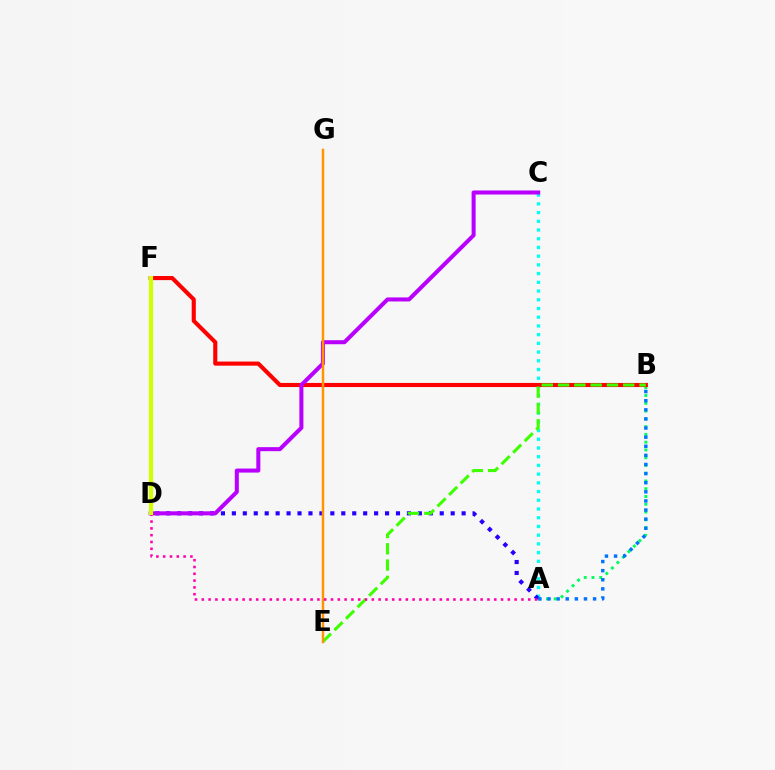{('A', 'C'): [{'color': '#00fff6', 'line_style': 'dotted', 'thickness': 2.37}], ('A', 'B'): [{'color': '#00ff5c', 'line_style': 'dotted', 'thickness': 2.11}, {'color': '#0074ff', 'line_style': 'dotted', 'thickness': 2.48}], ('B', 'F'): [{'color': '#ff0000', 'line_style': 'solid', 'thickness': 2.96}], ('A', 'D'): [{'color': '#2500ff', 'line_style': 'dotted', 'thickness': 2.97}, {'color': '#ff00ac', 'line_style': 'dotted', 'thickness': 1.85}], ('B', 'E'): [{'color': '#3dff00', 'line_style': 'dashed', 'thickness': 2.21}], ('C', 'D'): [{'color': '#b900ff', 'line_style': 'solid', 'thickness': 2.91}], ('E', 'G'): [{'color': '#ff9400', 'line_style': 'solid', 'thickness': 1.77}], ('D', 'F'): [{'color': '#d1ff00', 'line_style': 'solid', 'thickness': 2.98}]}